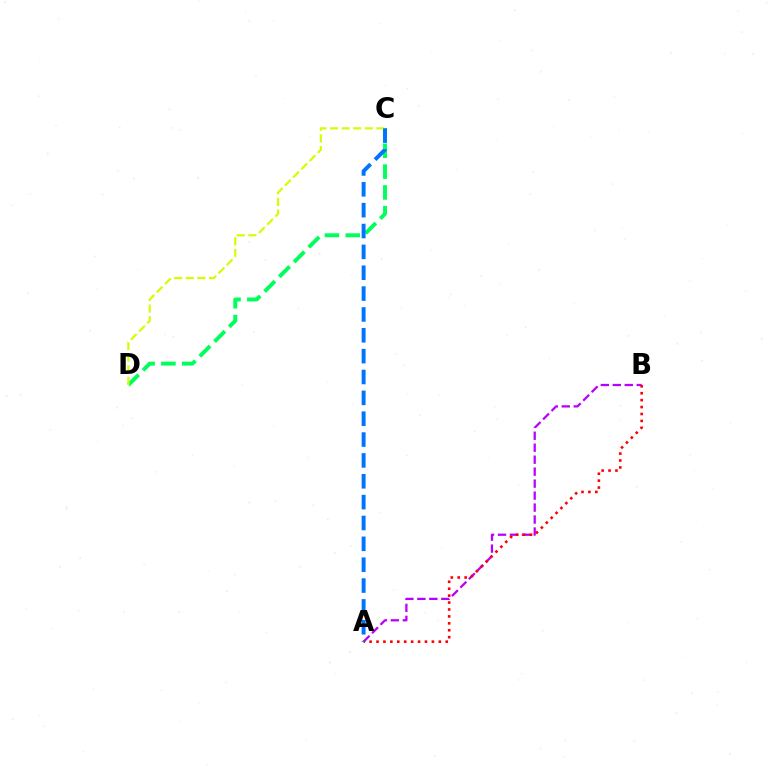{('C', 'D'): [{'color': '#00ff5c', 'line_style': 'dashed', 'thickness': 2.83}, {'color': '#d1ff00', 'line_style': 'dashed', 'thickness': 1.58}], ('A', 'B'): [{'color': '#b900ff', 'line_style': 'dashed', 'thickness': 1.63}, {'color': '#ff0000', 'line_style': 'dotted', 'thickness': 1.88}], ('A', 'C'): [{'color': '#0074ff', 'line_style': 'dashed', 'thickness': 2.83}]}